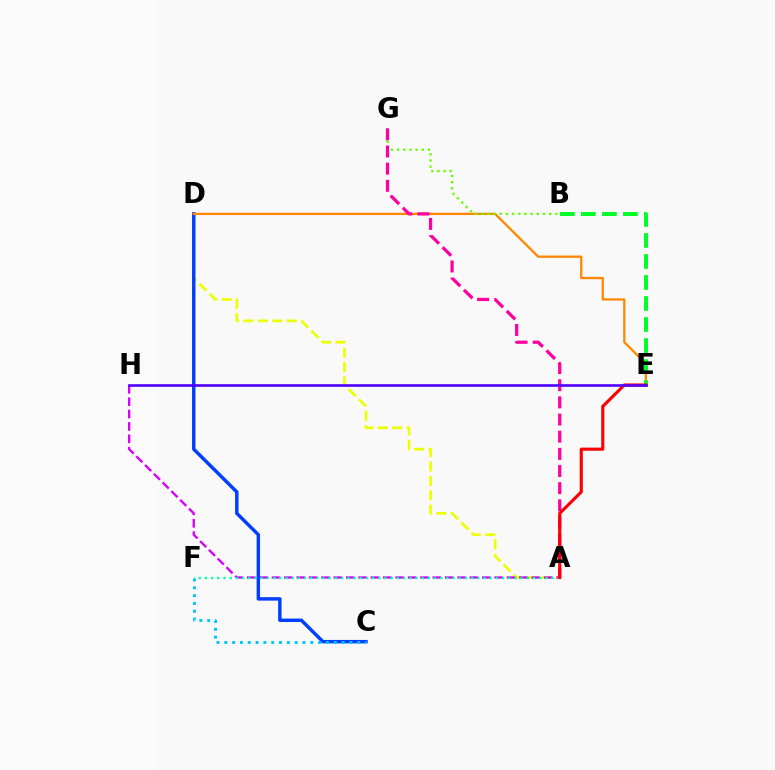{('A', 'D'): [{'color': '#eeff00', 'line_style': 'dashed', 'thickness': 1.96}], ('A', 'H'): [{'color': '#d600ff', 'line_style': 'dashed', 'thickness': 1.68}], ('A', 'F'): [{'color': '#00ffaf', 'line_style': 'dotted', 'thickness': 1.68}], ('C', 'D'): [{'color': '#003fff', 'line_style': 'solid', 'thickness': 2.48}], ('D', 'E'): [{'color': '#ff8800', 'line_style': 'solid', 'thickness': 1.66}], ('B', 'G'): [{'color': '#66ff00', 'line_style': 'dotted', 'thickness': 1.68}], ('B', 'E'): [{'color': '#00ff27', 'line_style': 'dashed', 'thickness': 2.86}], ('A', 'G'): [{'color': '#ff00a0', 'line_style': 'dashed', 'thickness': 2.33}], ('A', 'E'): [{'color': '#ff0000', 'line_style': 'solid', 'thickness': 2.24}], ('C', 'F'): [{'color': '#00c7ff', 'line_style': 'dotted', 'thickness': 2.12}], ('E', 'H'): [{'color': '#4f00ff', 'line_style': 'solid', 'thickness': 1.9}]}